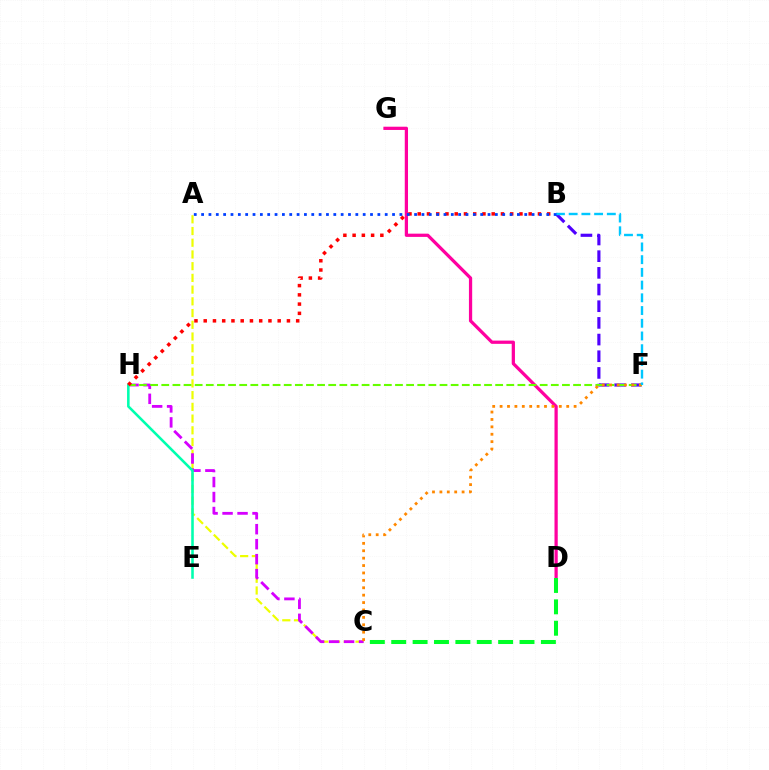{('D', 'G'): [{'color': '#ff00a0', 'line_style': 'solid', 'thickness': 2.34}], ('B', 'F'): [{'color': '#4f00ff', 'line_style': 'dashed', 'thickness': 2.27}, {'color': '#00c7ff', 'line_style': 'dashed', 'thickness': 1.73}], ('A', 'C'): [{'color': '#eeff00', 'line_style': 'dashed', 'thickness': 1.59}], ('C', 'H'): [{'color': '#d600ff', 'line_style': 'dashed', 'thickness': 2.04}], ('F', 'H'): [{'color': '#66ff00', 'line_style': 'dashed', 'thickness': 1.51}], ('E', 'H'): [{'color': '#00ffaf', 'line_style': 'solid', 'thickness': 1.85}], ('B', 'H'): [{'color': '#ff0000', 'line_style': 'dotted', 'thickness': 2.51}], ('C', 'F'): [{'color': '#ff8800', 'line_style': 'dotted', 'thickness': 2.01}], ('A', 'B'): [{'color': '#003fff', 'line_style': 'dotted', 'thickness': 2.0}], ('C', 'D'): [{'color': '#00ff27', 'line_style': 'dashed', 'thickness': 2.9}]}